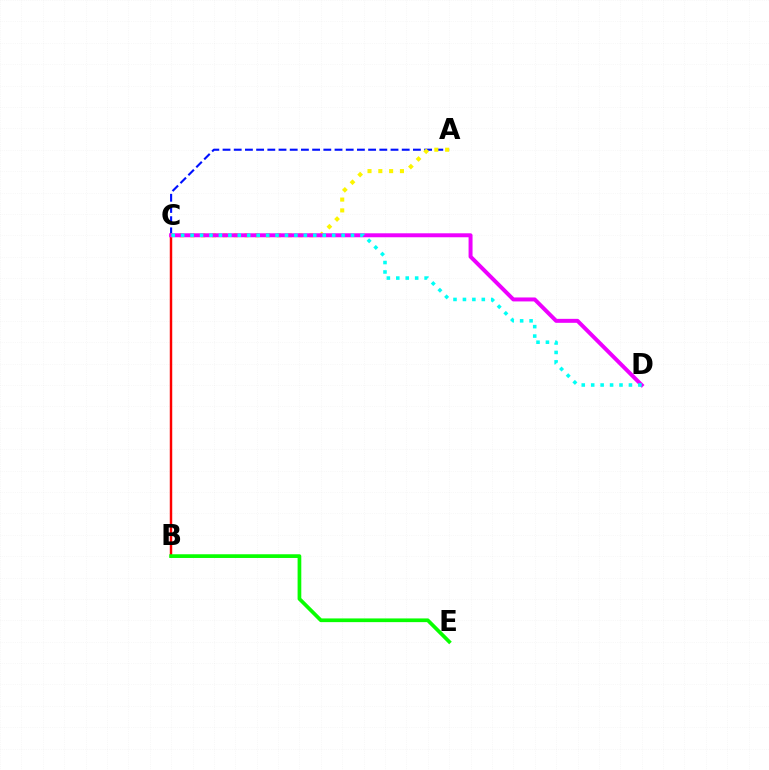{('A', 'C'): [{'color': '#0010ff', 'line_style': 'dashed', 'thickness': 1.52}, {'color': '#fcf500', 'line_style': 'dotted', 'thickness': 2.94}], ('B', 'C'): [{'color': '#ff0000', 'line_style': 'solid', 'thickness': 1.77}], ('C', 'D'): [{'color': '#ee00ff', 'line_style': 'solid', 'thickness': 2.86}, {'color': '#00fff6', 'line_style': 'dotted', 'thickness': 2.56}], ('B', 'E'): [{'color': '#08ff00', 'line_style': 'solid', 'thickness': 2.67}]}